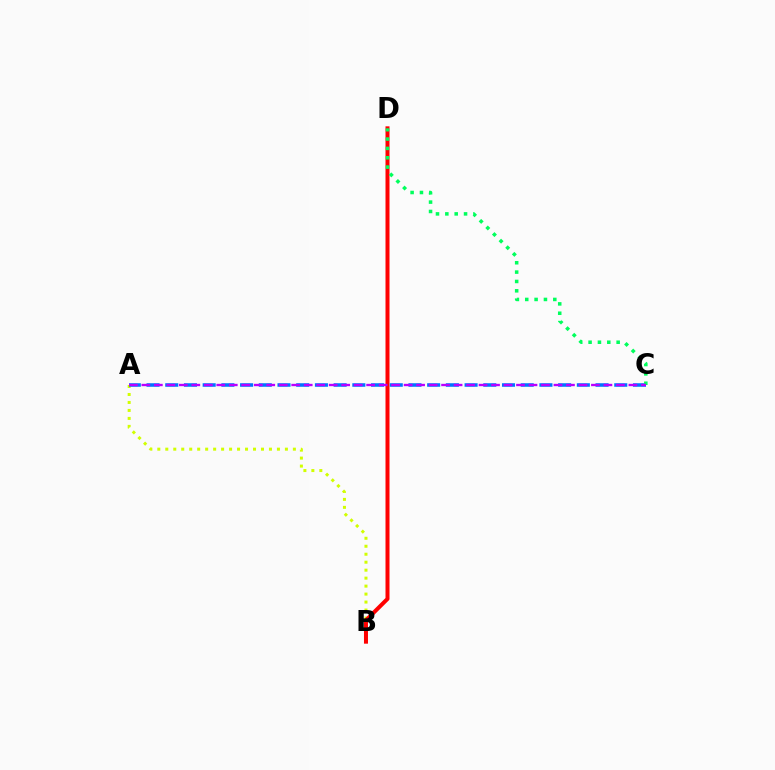{('A', 'B'): [{'color': '#d1ff00', 'line_style': 'dotted', 'thickness': 2.17}], ('B', 'D'): [{'color': '#ff0000', 'line_style': 'solid', 'thickness': 2.88}], ('A', 'C'): [{'color': '#0074ff', 'line_style': 'dashed', 'thickness': 2.54}, {'color': '#b900ff', 'line_style': 'dashed', 'thickness': 1.7}], ('C', 'D'): [{'color': '#00ff5c', 'line_style': 'dotted', 'thickness': 2.54}]}